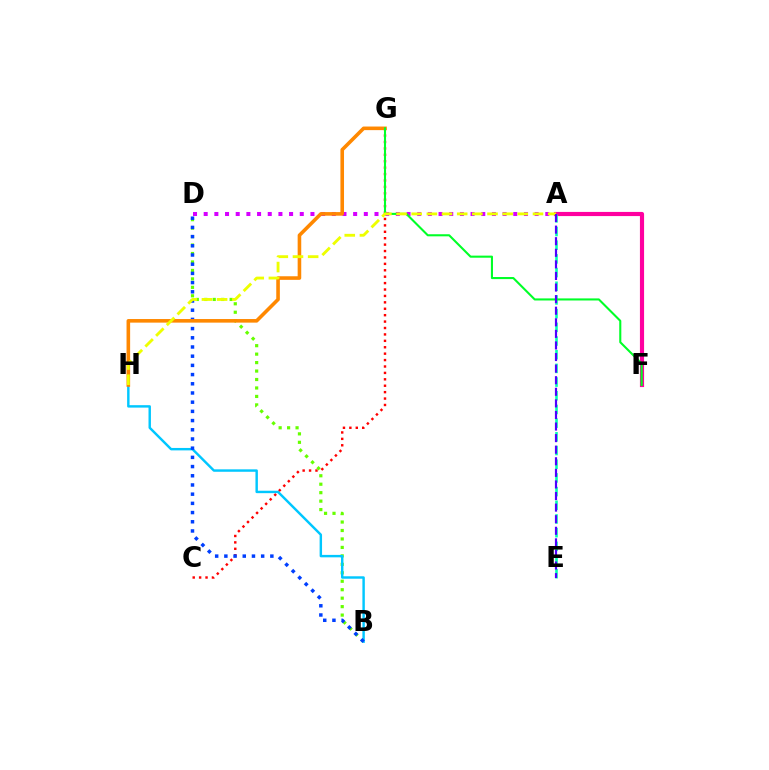{('A', 'F'): [{'color': '#ff00a0', 'line_style': 'solid', 'thickness': 2.99}], ('C', 'G'): [{'color': '#ff0000', 'line_style': 'dotted', 'thickness': 1.74}], ('B', 'D'): [{'color': '#66ff00', 'line_style': 'dotted', 'thickness': 2.3}, {'color': '#003fff', 'line_style': 'dotted', 'thickness': 2.5}], ('B', 'H'): [{'color': '#00c7ff', 'line_style': 'solid', 'thickness': 1.75}], ('A', 'E'): [{'color': '#00ffaf', 'line_style': 'dashed', 'thickness': 1.86}, {'color': '#4f00ff', 'line_style': 'dashed', 'thickness': 1.57}], ('A', 'D'): [{'color': '#d600ff', 'line_style': 'dotted', 'thickness': 2.9}], ('G', 'H'): [{'color': '#ff8800', 'line_style': 'solid', 'thickness': 2.59}], ('F', 'G'): [{'color': '#00ff27', 'line_style': 'solid', 'thickness': 1.5}], ('A', 'H'): [{'color': '#eeff00', 'line_style': 'dashed', 'thickness': 2.06}]}